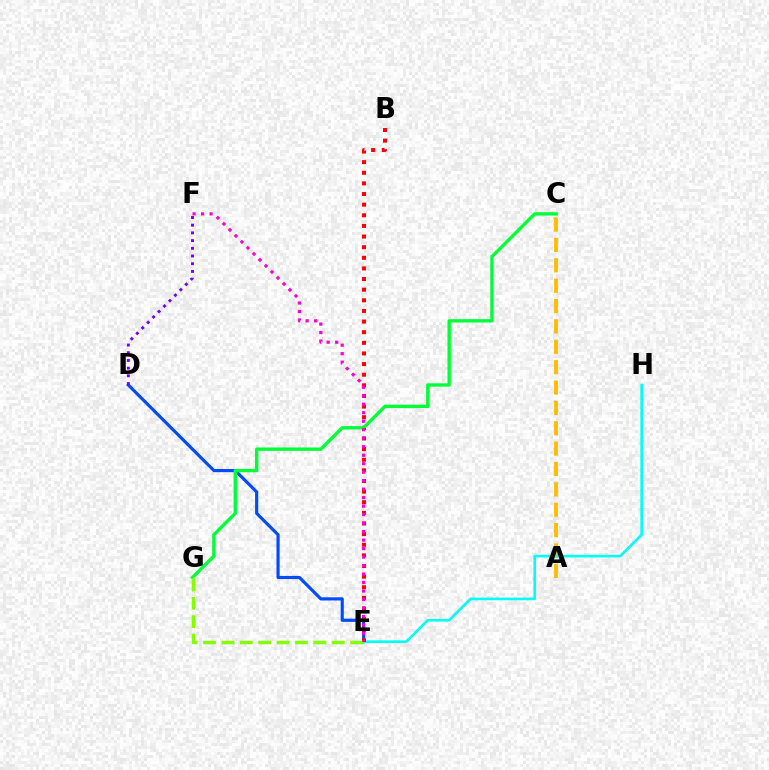{('D', 'E'): [{'color': '#004bff', 'line_style': 'solid', 'thickness': 2.27}], ('A', 'C'): [{'color': '#ffbd00', 'line_style': 'dashed', 'thickness': 2.77}], ('E', 'H'): [{'color': '#00fff6', 'line_style': 'solid', 'thickness': 1.89}], ('B', 'E'): [{'color': '#ff0000', 'line_style': 'dotted', 'thickness': 2.89}], ('C', 'G'): [{'color': '#00ff39', 'line_style': 'solid', 'thickness': 2.42}], ('D', 'F'): [{'color': '#7200ff', 'line_style': 'dotted', 'thickness': 2.09}], ('E', 'G'): [{'color': '#84ff00', 'line_style': 'dashed', 'thickness': 2.5}], ('E', 'F'): [{'color': '#ff00cf', 'line_style': 'dotted', 'thickness': 2.31}]}